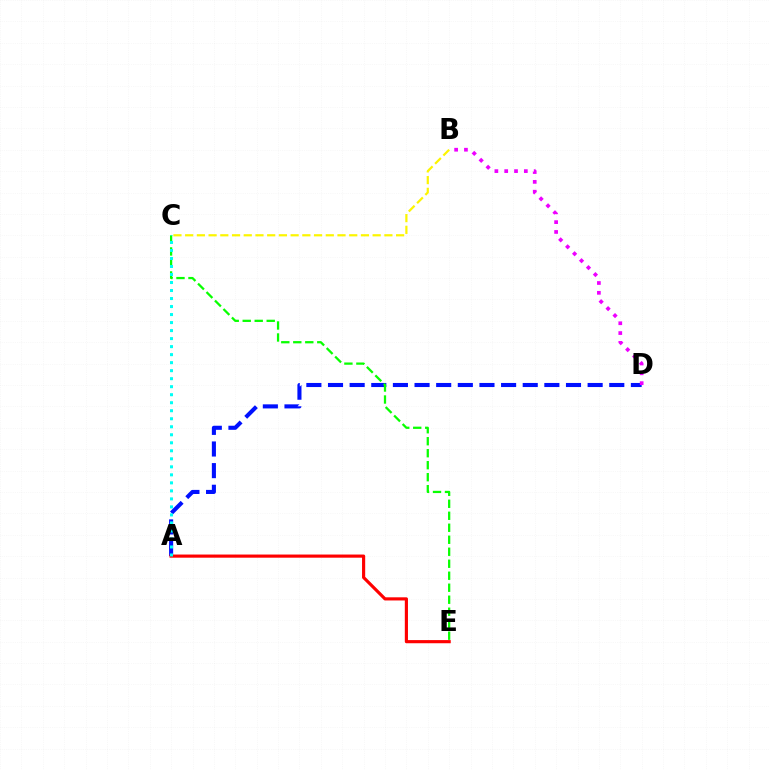{('A', 'D'): [{'color': '#0010ff', 'line_style': 'dashed', 'thickness': 2.94}], ('C', 'E'): [{'color': '#08ff00', 'line_style': 'dashed', 'thickness': 1.63}], ('B', 'C'): [{'color': '#fcf500', 'line_style': 'dashed', 'thickness': 1.59}], ('A', 'E'): [{'color': '#ff0000', 'line_style': 'solid', 'thickness': 2.27}], ('A', 'C'): [{'color': '#00fff6', 'line_style': 'dotted', 'thickness': 2.18}], ('B', 'D'): [{'color': '#ee00ff', 'line_style': 'dotted', 'thickness': 2.67}]}